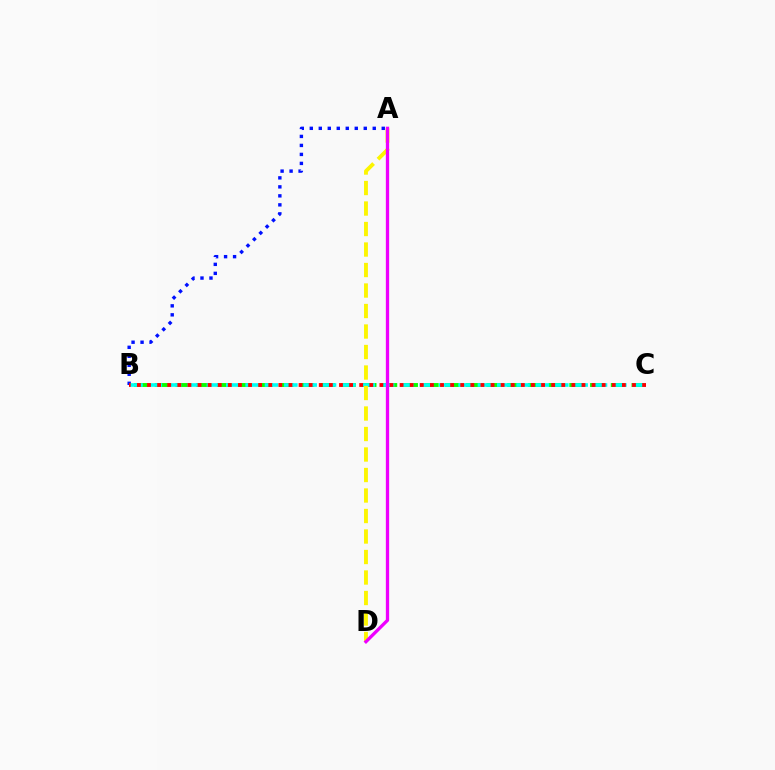{('B', 'C'): [{'color': '#08ff00', 'line_style': 'dashed', 'thickness': 2.82}, {'color': '#00fff6', 'line_style': 'dashed', 'thickness': 2.63}, {'color': '#ff0000', 'line_style': 'dotted', 'thickness': 2.75}], ('A', 'B'): [{'color': '#0010ff', 'line_style': 'dotted', 'thickness': 2.44}], ('A', 'D'): [{'color': '#fcf500', 'line_style': 'dashed', 'thickness': 2.78}, {'color': '#ee00ff', 'line_style': 'solid', 'thickness': 2.37}]}